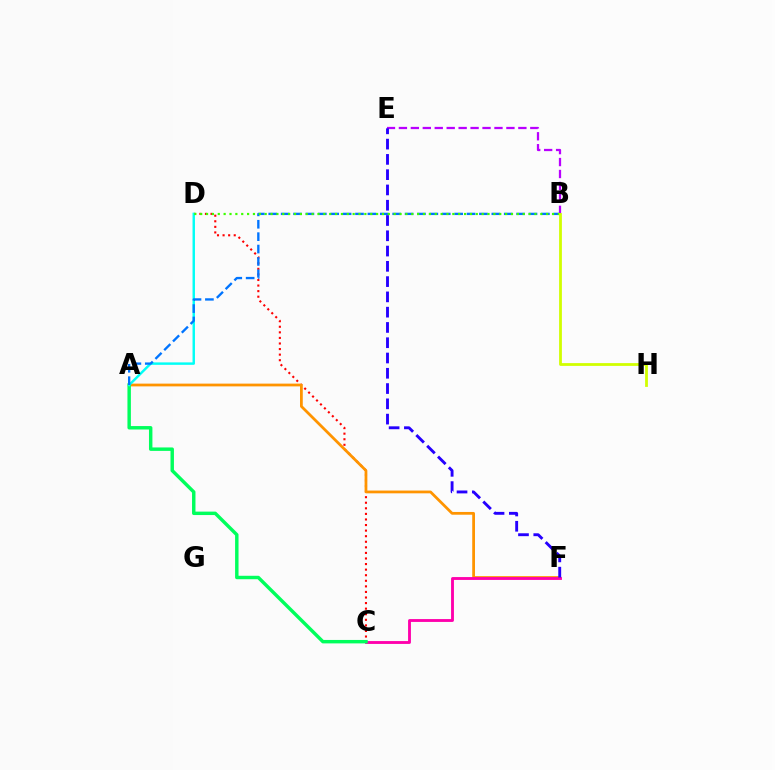{('C', 'D'): [{'color': '#ff0000', 'line_style': 'dotted', 'thickness': 1.51}], ('A', 'F'): [{'color': '#ff9400', 'line_style': 'solid', 'thickness': 1.99}], ('C', 'F'): [{'color': '#ff00ac', 'line_style': 'solid', 'thickness': 2.06}], ('A', 'C'): [{'color': '#00ff5c', 'line_style': 'solid', 'thickness': 2.48}], ('A', 'D'): [{'color': '#00fff6', 'line_style': 'solid', 'thickness': 1.76}], ('A', 'B'): [{'color': '#0074ff', 'line_style': 'dashed', 'thickness': 1.68}], ('B', 'E'): [{'color': '#b900ff', 'line_style': 'dashed', 'thickness': 1.62}], ('E', 'F'): [{'color': '#2500ff', 'line_style': 'dashed', 'thickness': 2.08}], ('B', 'D'): [{'color': '#3dff00', 'line_style': 'dotted', 'thickness': 1.59}], ('B', 'H'): [{'color': '#d1ff00', 'line_style': 'solid', 'thickness': 2.0}]}